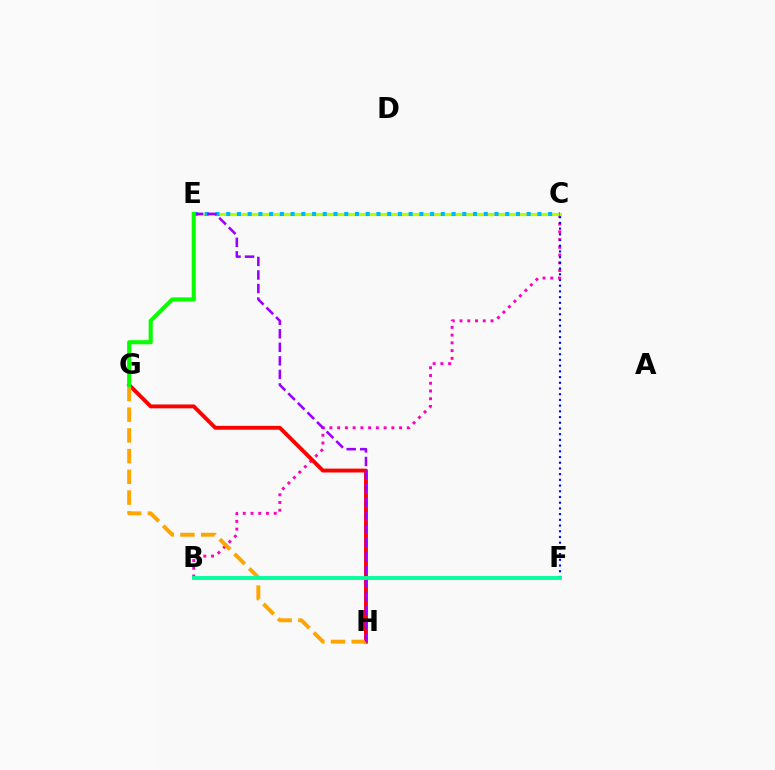{('B', 'C'): [{'color': '#ff00bd', 'line_style': 'dotted', 'thickness': 2.1}], ('C', 'F'): [{'color': '#0010ff', 'line_style': 'dotted', 'thickness': 1.55}], ('G', 'H'): [{'color': '#ff0000', 'line_style': 'solid', 'thickness': 2.8}, {'color': '#ffa500', 'line_style': 'dashed', 'thickness': 2.81}], ('C', 'E'): [{'color': '#b3ff00', 'line_style': 'solid', 'thickness': 2.29}, {'color': '#00b5ff', 'line_style': 'dotted', 'thickness': 2.92}], ('E', 'H'): [{'color': '#9b00ff', 'line_style': 'dashed', 'thickness': 1.84}], ('E', 'G'): [{'color': '#08ff00', 'line_style': 'solid', 'thickness': 2.96}], ('B', 'F'): [{'color': '#00ff9d', 'line_style': 'solid', 'thickness': 2.77}]}